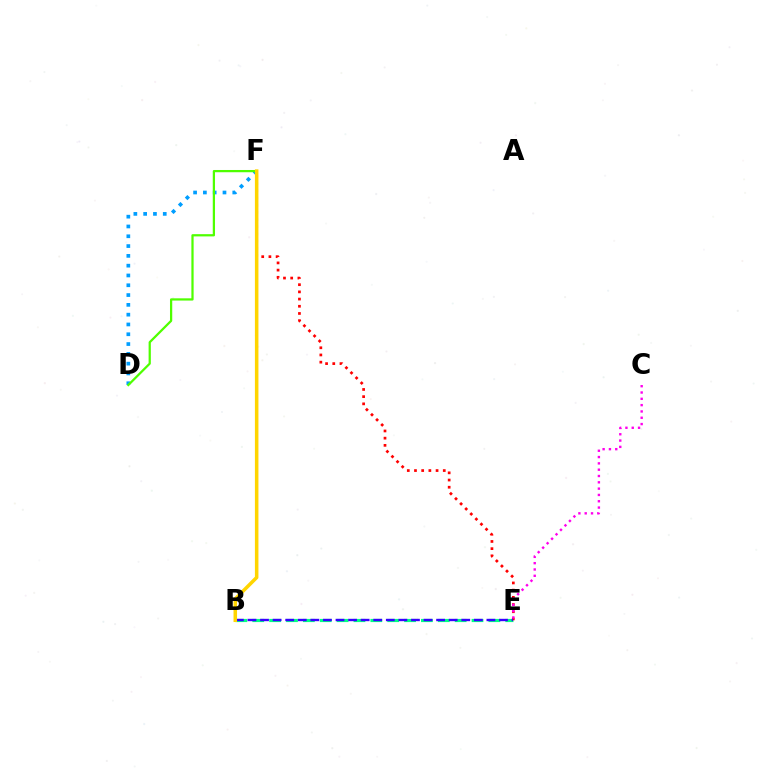{('B', 'E'): [{'color': '#00ff86', 'line_style': 'dashed', 'thickness': 2.29}, {'color': '#3700ff', 'line_style': 'dashed', 'thickness': 1.71}], ('E', 'F'): [{'color': '#ff0000', 'line_style': 'dotted', 'thickness': 1.95}], ('C', 'E'): [{'color': '#ff00ed', 'line_style': 'dotted', 'thickness': 1.72}], ('D', 'F'): [{'color': '#009eff', 'line_style': 'dotted', 'thickness': 2.66}, {'color': '#4fff00', 'line_style': 'solid', 'thickness': 1.62}], ('B', 'F'): [{'color': '#ffd500', 'line_style': 'solid', 'thickness': 2.54}]}